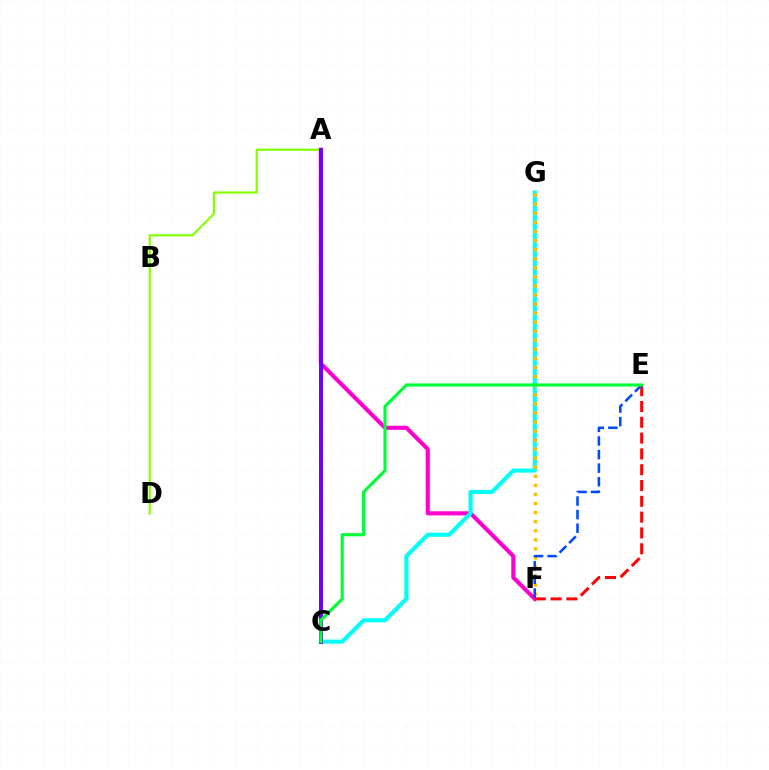{('A', 'F'): [{'color': '#ff00cf', 'line_style': 'solid', 'thickness': 2.96}], ('C', 'G'): [{'color': '#00fff6', 'line_style': 'solid', 'thickness': 2.97}], ('A', 'D'): [{'color': '#84ff00', 'line_style': 'solid', 'thickness': 1.56}], ('E', 'F'): [{'color': '#ff0000', 'line_style': 'dashed', 'thickness': 2.15}, {'color': '#004bff', 'line_style': 'dashed', 'thickness': 1.84}], ('A', 'C'): [{'color': '#7200ff', 'line_style': 'solid', 'thickness': 2.87}], ('F', 'G'): [{'color': '#ffbd00', 'line_style': 'dotted', 'thickness': 2.46}], ('C', 'E'): [{'color': '#00ff39', 'line_style': 'solid', 'thickness': 2.27}]}